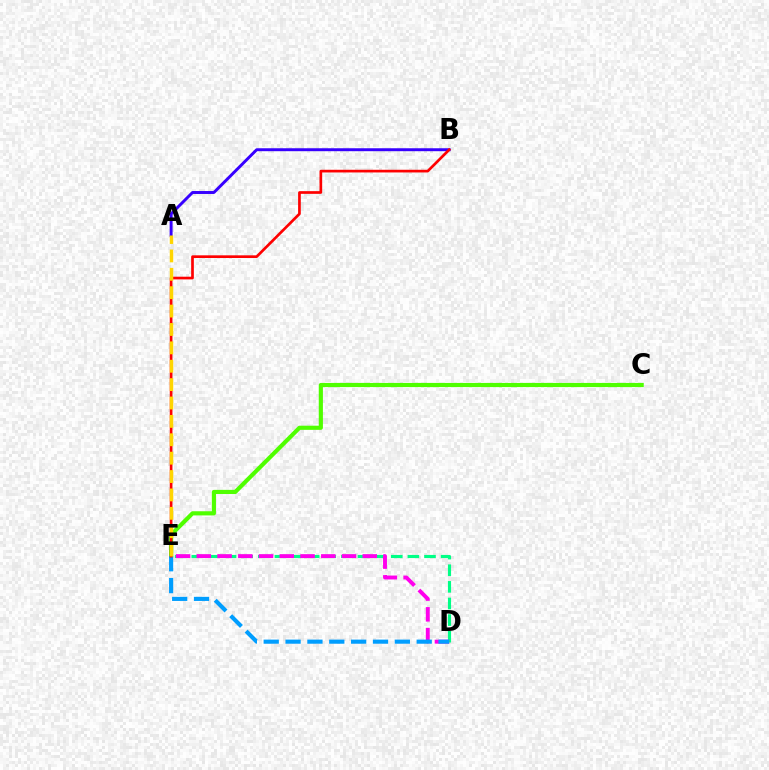{('D', 'E'): [{'color': '#00ff86', 'line_style': 'dashed', 'thickness': 2.26}, {'color': '#ff00ed', 'line_style': 'dashed', 'thickness': 2.82}, {'color': '#009eff', 'line_style': 'dashed', 'thickness': 2.97}], ('A', 'B'): [{'color': '#3700ff', 'line_style': 'solid', 'thickness': 2.12}], ('C', 'E'): [{'color': '#4fff00', 'line_style': 'solid', 'thickness': 2.99}], ('B', 'E'): [{'color': '#ff0000', 'line_style': 'solid', 'thickness': 1.93}], ('A', 'E'): [{'color': '#ffd500', 'line_style': 'dashed', 'thickness': 2.5}]}